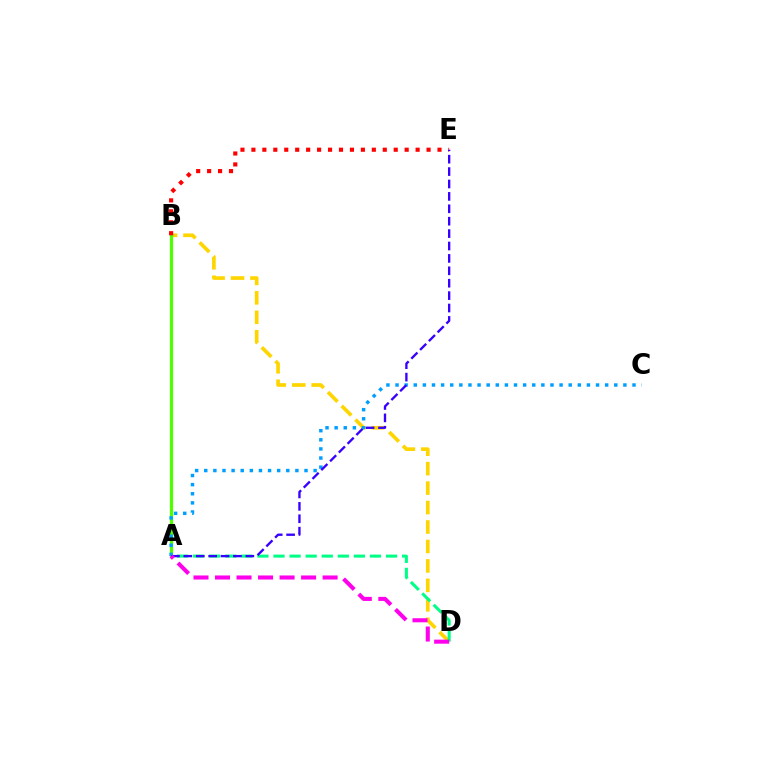{('B', 'D'): [{'color': '#ffd500', 'line_style': 'dashed', 'thickness': 2.64}], ('A', 'B'): [{'color': '#4fff00', 'line_style': 'solid', 'thickness': 2.34}], ('A', 'C'): [{'color': '#009eff', 'line_style': 'dotted', 'thickness': 2.48}], ('A', 'D'): [{'color': '#00ff86', 'line_style': 'dashed', 'thickness': 2.18}, {'color': '#ff00ed', 'line_style': 'dashed', 'thickness': 2.92}], ('B', 'E'): [{'color': '#ff0000', 'line_style': 'dotted', 'thickness': 2.97}], ('A', 'E'): [{'color': '#3700ff', 'line_style': 'dashed', 'thickness': 1.68}]}